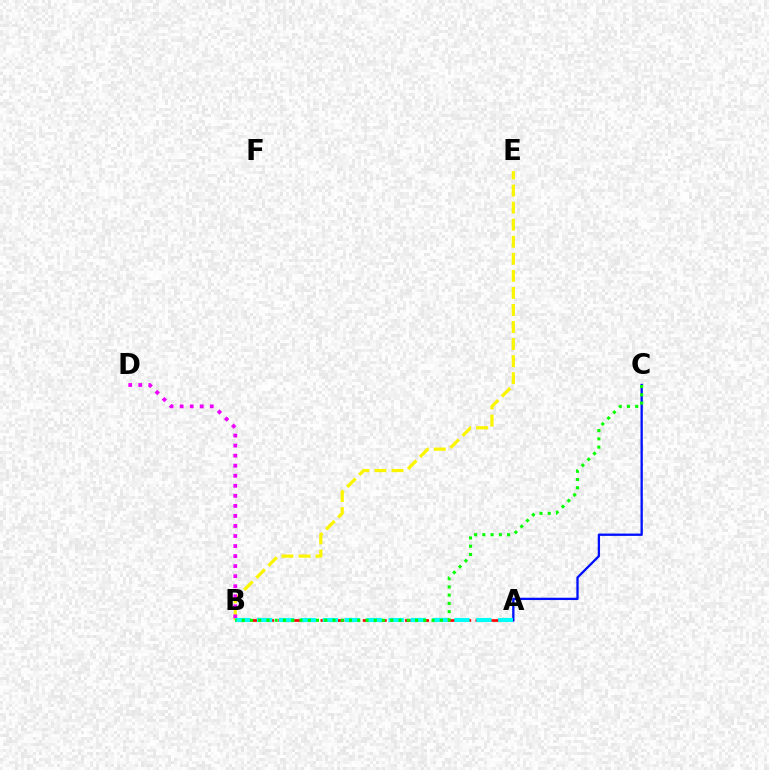{('A', 'B'): [{'color': '#ff0000', 'line_style': 'dashed', 'thickness': 1.91}, {'color': '#00fff6', 'line_style': 'dashed', 'thickness': 2.98}], ('A', 'C'): [{'color': '#0010ff', 'line_style': 'solid', 'thickness': 1.67}], ('B', 'E'): [{'color': '#fcf500', 'line_style': 'dashed', 'thickness': 2.32}], ('B', 'D'): [{'color': '#ee00ff', 'line_style': 'dotted', 'thickness': 2.73}], ('B', 'C'): [{'color': '#08ff00', 'line_style': 'dotted', 'thickness': 2.24}]}